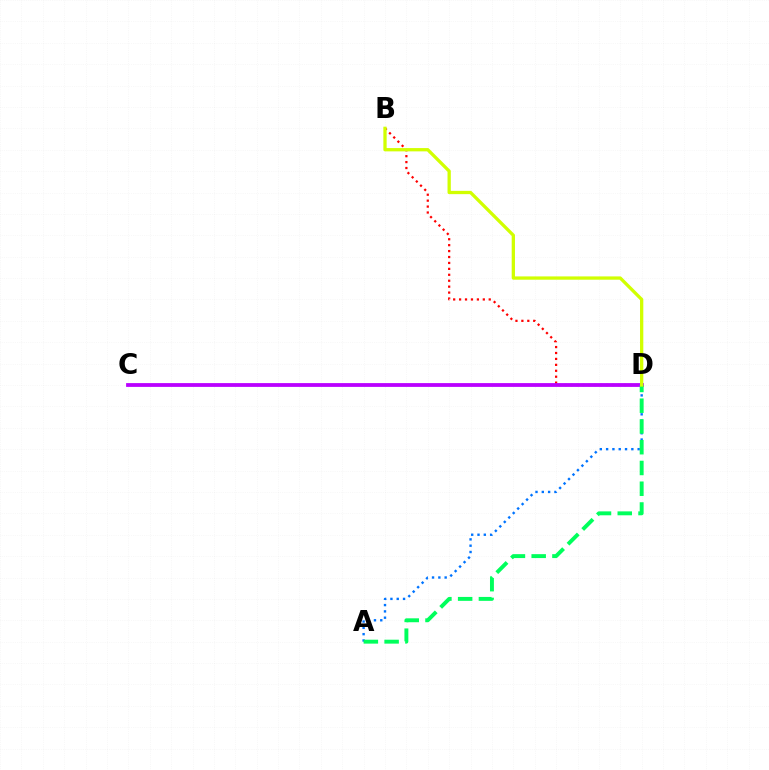{('A', 'D'): [{'color': '#0074ff', 'line_style': 'dotted', 'thickness': 1.71}, {'color': '#00ff5c', 'line_style': 'dashed', 'thickness': 2.82}], ('B', 'D'): [{'color': '#ff0000', 'line_style': 'dotted', 'thickness': 1.61}, {'color': '#d1ff00', 'line_style': 'solid', 'thickness': 2.37}], ('C', 'D'): [{'color': '#b900ff', 'line_style': 'solid', 'thickness': 2.73}]}